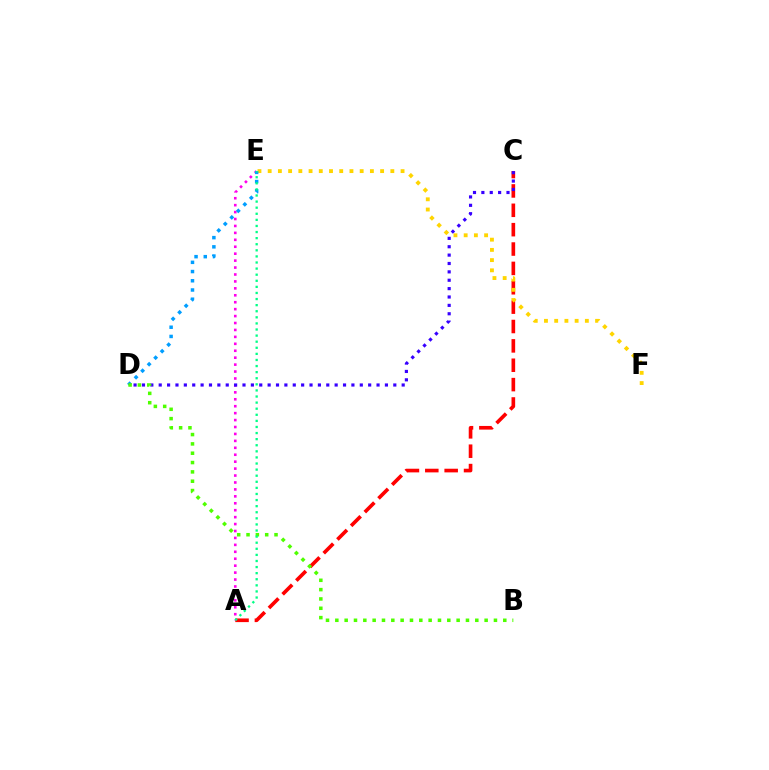{('A', 'C'): [{'color': '#ff0000', 'line_style': 'dashed', 'thickness': 2.63}], ('A', 'E'): [{'color': '#ff00ed', 'line_style': 'dotted', 'thickness': 1.88}, {'color': '#00ff86', 'line_style': 'dotted', 'thickness': 1.66}], ('C', 'D'): [{'color': '#3700ff', 'line_style': 'dotted', 'thickness': 2.28}], ('E', 'F'): [{'color': '#ffd500', 'line_style': 'dotted', 'thickness': 2.78}], ('D', 'E'): [{'color': '#009eff', 'line_style': 'dotted', 'thickness': 2.5}], ('B', 'D'): [{'color': '#4fff00', 'line_style': 'dotted', 'thickness': 2.54}]}